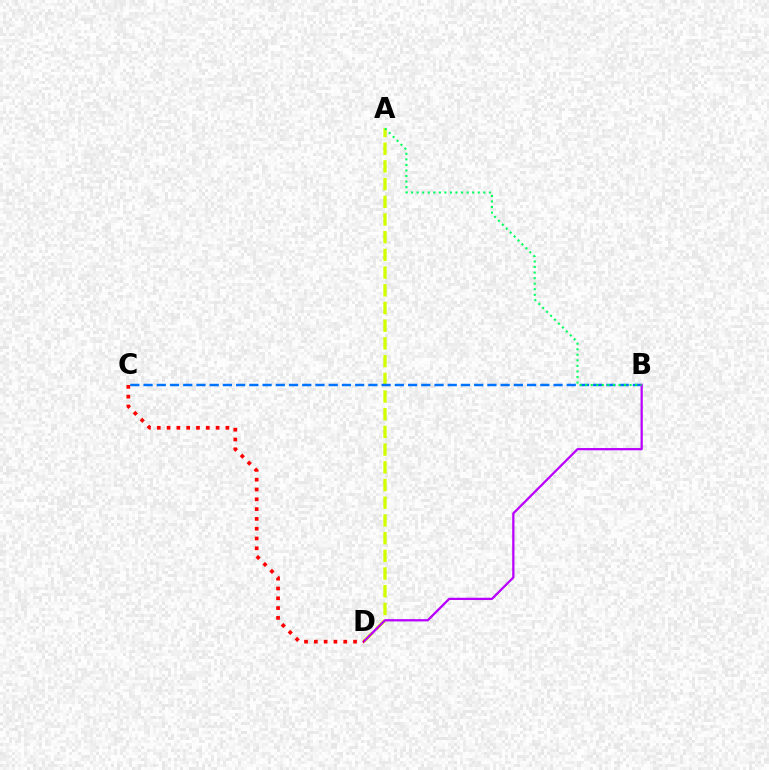{('A', 'D'): [{'color': '#d1ff00', 'line_style': 'dashed', 'thickness': 2.4}], ('B', 'C'): [{'color': '#0074ff', 'line_style': 'dashed', 'thickness': 1.8}], ('B', 'D'): [{'color': '#b900ff', 'line_style': 'solid', 'thickness': 1.63}], ('A', 'B'): [{'color': '#00ff5c', 'line_style': 'dotted', 'thickness': 1.51}], ('C', 'D'): [{'color': '#ff0000', 'line_style': 'dotted', 'thickness': 2.66}]}